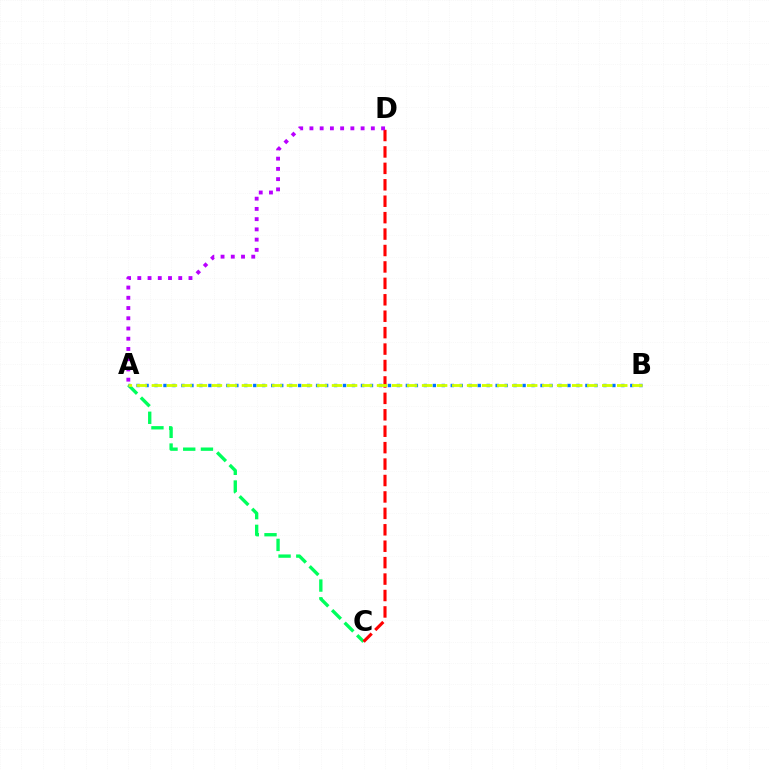{('A', 'C'): [{'color': '#00ff5c', 'line_style': 'dashed', 'thickness': 2.41}], ('A', 'B'): [{'color': '#0074ff', 'line_style': 'dotted', 'thickness': 2.44}, {'color': '#d1ff00', 'line_style': 'dashed', 'thickness': 2.04}], ('C', 'D'): [{'color': '#ff0000', 'line_style': 'dashed', 'thickness': 2.23}], ('A', 'D'): [{'color': '#b900ff', 'line_style': 'dotted', 'thickness': 2.78}]}